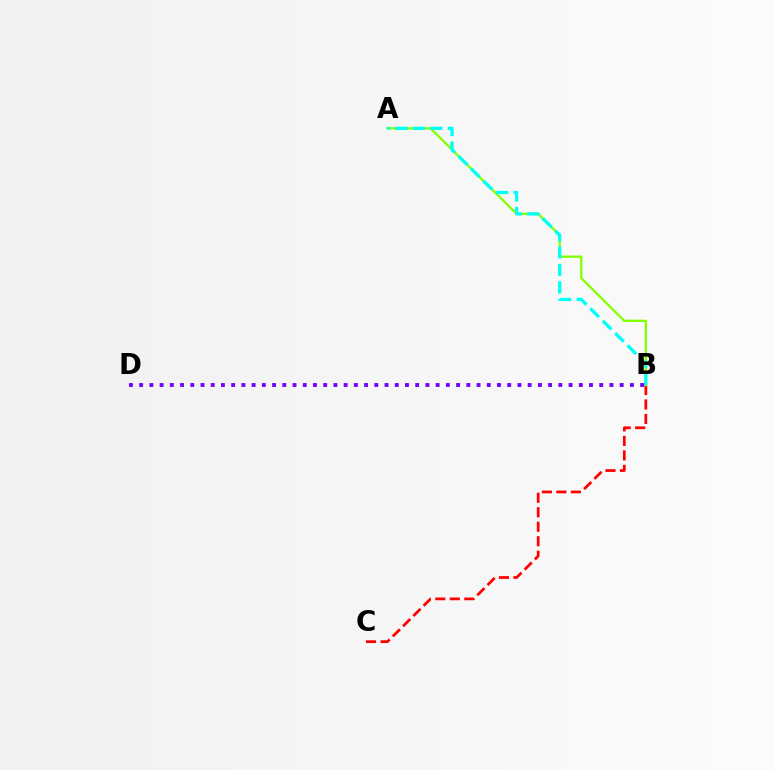{('B', 'C'): [{'color': '#ff0000', 'line_style': 'dashed', 'thickness': 1.97}], ('A', 'B'): [{'color': '#84ff00', 'line_style': 'solid', 'thickness': 1.66}, {'color': '#00fff6', 'line_style': 'dashed', 'thickness': 2.38}], ('B', 'D'): [{'color': '#7200ff', 'line_style': 'dotted', 'thickness': 2.78}]}